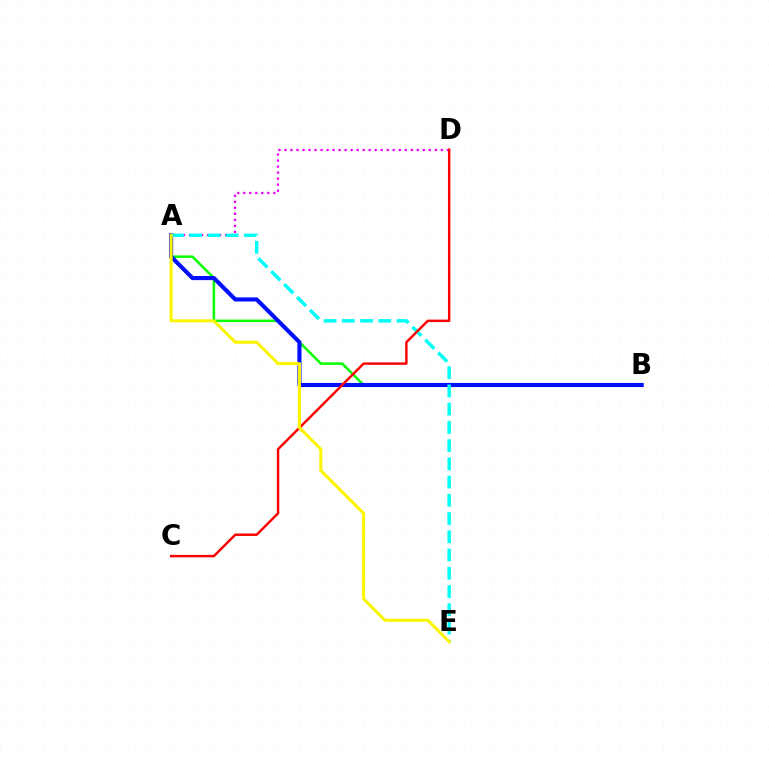{('A', 'B'): [{'color': '#08ff00', 'line_style': 'solid', 'thickness': 1.81}, {'color': '#0010ff', 'line_style': 'solid', 'thickness': 2.97}], ('A', 'D'): [{'color': '#ee00ff', 'line_style': 'dotted', 'thickness': 1.63}], ('A', 'E'): [{'color': '#00fff6', 'line_style': 'dashed', 'thickness': 2.48}, {'color': '#fcf500', 'line_style': 'solid', 'thickness': 2.19}], ('C', 'D'): [{'color': '#ff0000', 'line_style': 'solid', 'thickness': 1.76}]}